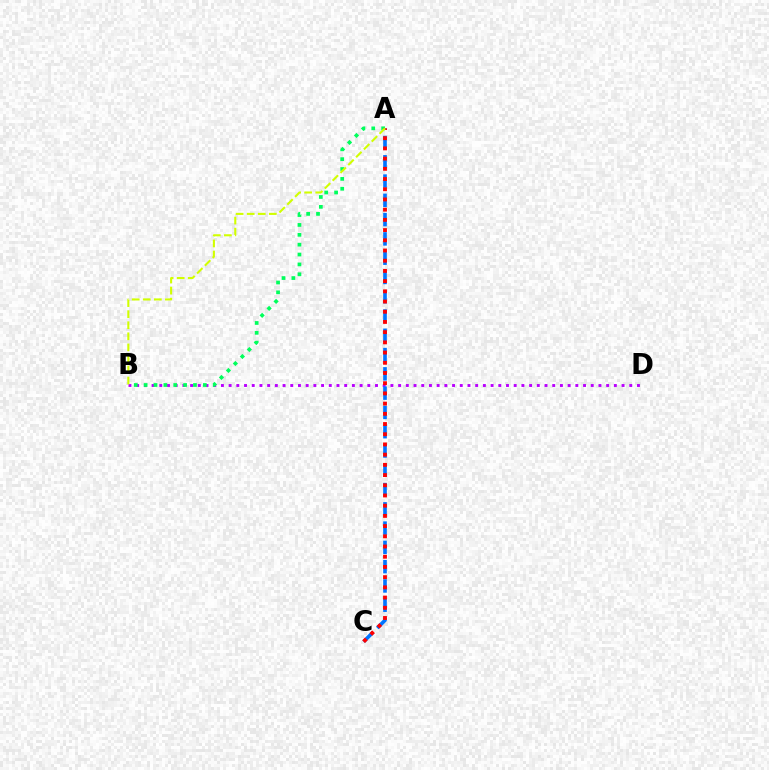{('B', 'D'): [{'color': '#b900ff', 'line_style': 'dotted', 'thickness': 2.09}], ('A', 'B'): [{'color': '#00ff5c', 'line_style': 'dotted', 'thickness': 2.68}, {'color': '#d1ff00', 'line_style': 'dashed', 'thickness': 1.5}], ('A', 'C'): [{'color': '#0074ff', 'line_style': 'dashed', 'thickness': 2.62}, {'color': '#ff0000', 'line_style': 'dotted', 'thickness': 2.77}]}